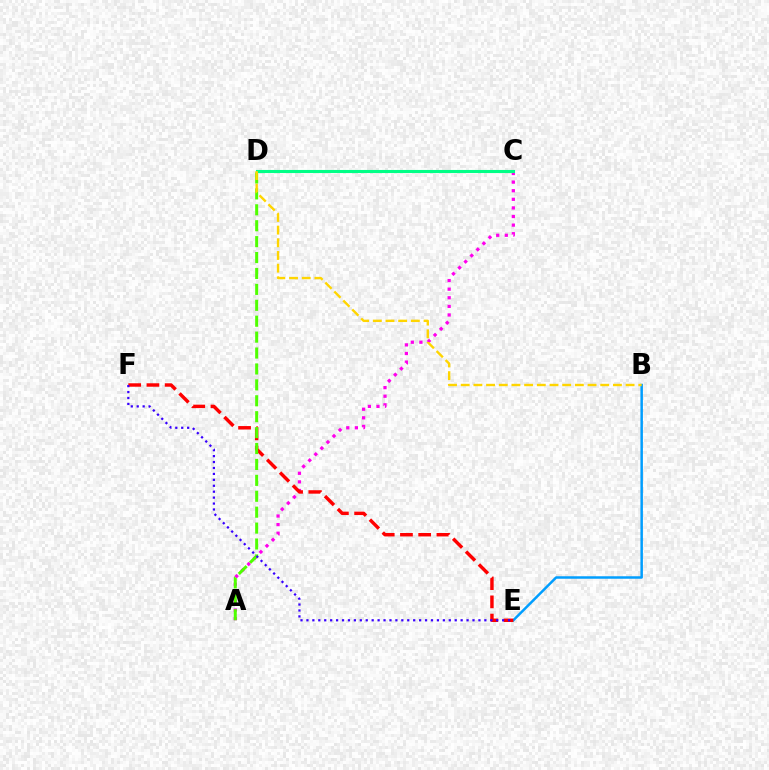{('A', 'C'): [{'color': '#ff00ed', 'line_style': 'dotted', 'thickness': 2.34}], ('B', 'E'): [{'color': '#009eff', 'line_style': 'solid', 'thickness': 1.79}], ('E', 'F'): [{'color': '#ff0000', 'line_style': 'dashed', 'thickness': 2.48}, {'color': '#3700ff', 'line_style': 'dotted', 'thickness': 1.61}], ('A', 'D'): [{'color': '#4fff00', 'line_style': 'dashed', 'thickness': 2.16}], ('C', 'D'): [{'color': '#00ff86', 'line_style': 'solid', 'thickness': 2.23}], ('B', 'D'): [{'color': '#ffd500', 'line_style': 'dashed', 'thickness': 1.72}]}